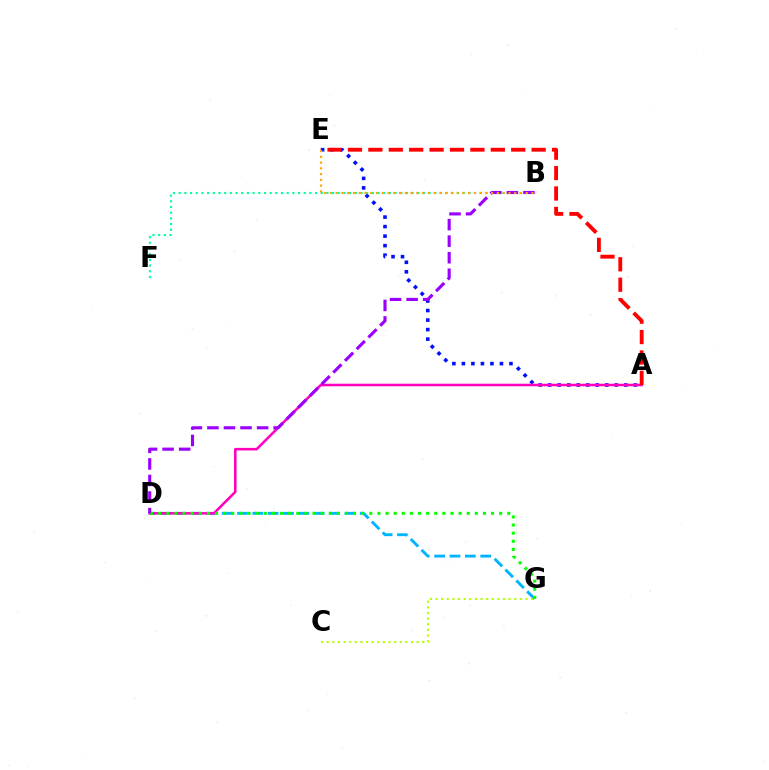{('D', 'G'): [{'color': '#00b5ff', 'line_style': 'dashed', 'thickness': 2.09}, {'color': '#08ff00', 'line_style': 'dotted', 'thickness': 2.21}], ('A', 'E'): [{'color': '#0010ff', 'line_style': 'dotted', 'thickness': 2.59}, {'color': '#ff0000', 'line_style': 'dashed', 'thickness': 2.77}], ('B', 'F'): [{'color': '#00ff9d', 'line_style': 'dotted', 'thickness': 1.54}], ('A', 'D'): [{'color': '#ff00bd', 'line_style': 'solid', 'thickness': 1.84}], ('C', 'G'): [{'color': '#b3ff00', 'line_style': 'dotted', 'thickness': 1.53}], ('B', 'D'): [{'color': '#9b00ff', 'line_style': 'dashed', 'thickness': 2.25}], ('B', 'E'): [{'color': '#ffa500', 'line_style': 'dotted', 'thickness': 1.56}]}